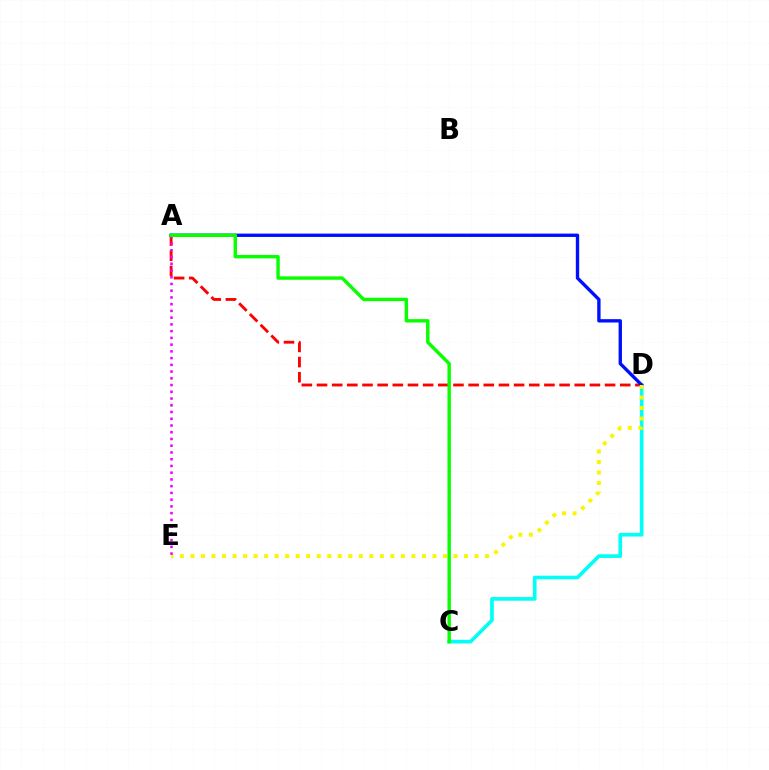{('A', 'D'): [{'color': '#ff0000', 'line_style': 'dashed', 'thickness': 2.06}, {'color': '#0010ff', 'line_style': 'solid', 'thickness': 2.41}], ('C', 'D'): [{'color': '#00fff6', 'line_style': 'solid', 'thickness': 2.63}], ('D', 'E'): [{'color': '#fcf500', 'line_style': 'dotted', 'thickness': 2.86}], ('A', 'E'): [{'color': '#ee00ff', 'line_style': 'dotted', 'thickness': 1.83}], ('A', 'C'): [{'color': '#08ff00', 'line_style': 'solid', 'thickness': 2.46}]}